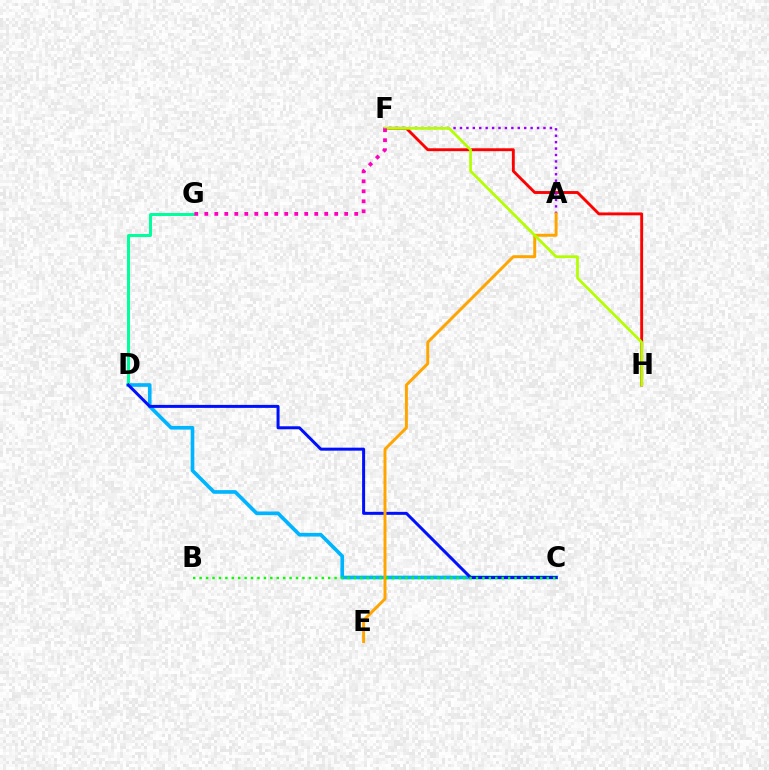{('F', 'H'): [{'color': '#ff0000', 'line_style': 'solid', 'thickness': 2.07}, {'color': '#b3ff00', 'line_style': 'solid', 'thickness': 1.96}], ('C', 'D'): [{'color': '#00b5ff', 'line_style': 'solid', 'thickness': 2.64}, {'color': '#0010ff', 'line_style': 'solid', 'thickness': 2.16}], ('D', 'G'): [{'color': '#00ff9d', 'line_style': 'solid', 'thickness': 2.14}], ('A', 'F'): [{'color': '#9b00ff', 'line_style': 'dotted', 'thickness': 1.74}], ('A', 'E'): [{'color': '#ffa500', 'line_style': 'solid', 'thickness': 2.12}], ('B', 'C'): [{'color': '#08ff00', 'line_style': 'dotted', 'thickness': 1.75}], ('F', 'G'): [{'color': '#ff00bd', 'line_style': 'dotted', 'thickness': 2.72}]}